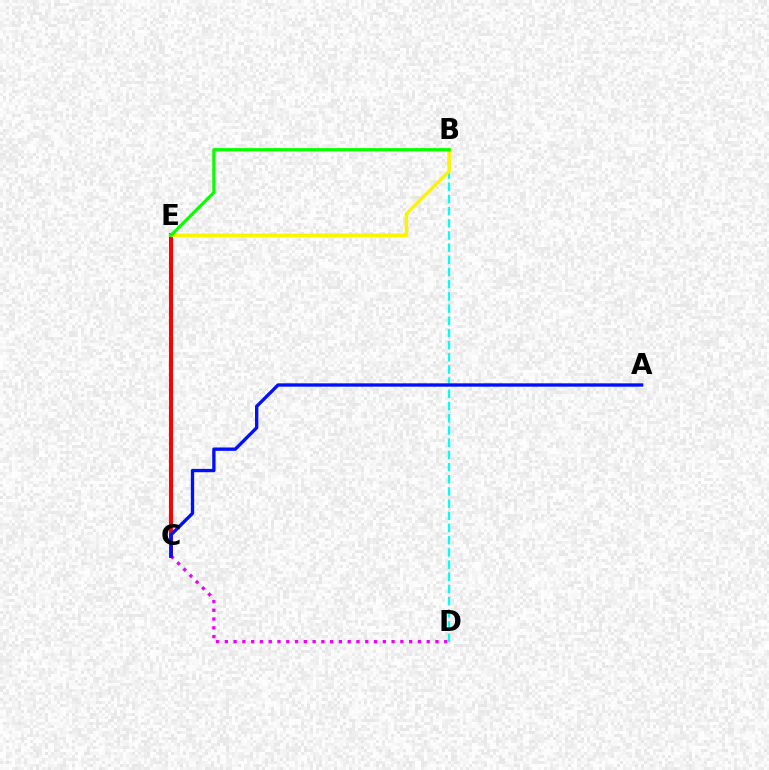{('C', 'D'): [{'color': '#ee00ff', 'line_style': 'dotted', 'thickness': 2.38}], ('B', 'D'): [{'color': '#00fff6', 'line_style': 'dashed', 'thickness': 1.66}], ('C', 'E'): [{'color': '#ff0000', 'line_style': 'solid', 'thickness': 2.93}], ('B', 'E'): [{'color': '#fcf500', 'line_style': 'solid', 'thickness': 2.51}, {'color': '#08ff00', 'line_style': 'solid', 'thickness': 2.31}], ('A', 'C'): [{'color': '#0010ff', 'line_style': 'solid', 'thickness': 2.4}]}